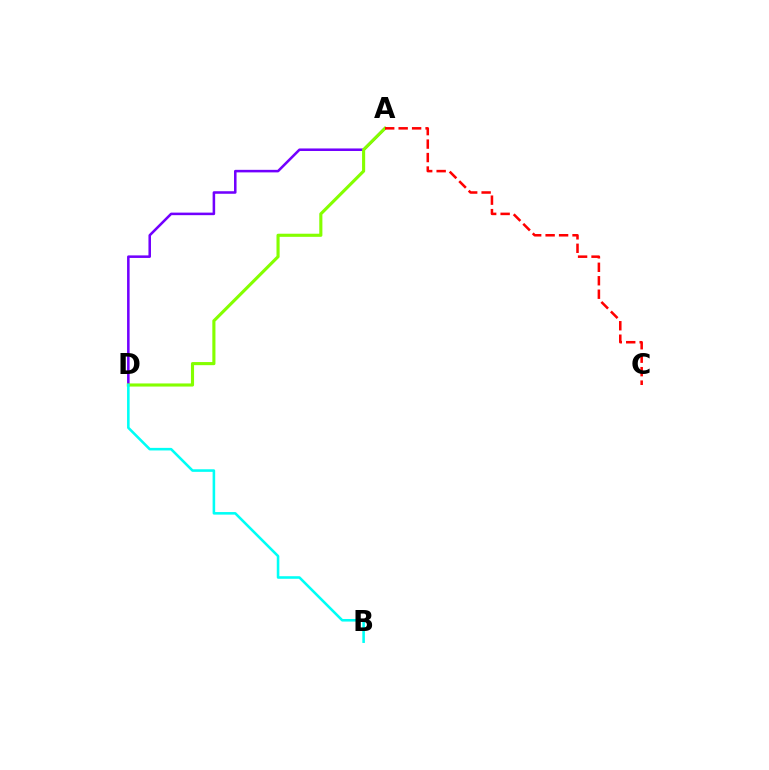{('A', 'D'): [{'color': '#7200ff', 'line_style': 'solid', 'thickness': 1.83}, {'color': '#84ff00', 'line_style': 'solid', 'thickness': 2.24}], ('A', 'C'): [{'color': '#ff0000', 'line_style': 'dashed', 'thickness': 1.83}], ('B', 'D'): [{'color': '#00fff6', 'line_style': 'solid', 'thickness': 1.86}]}